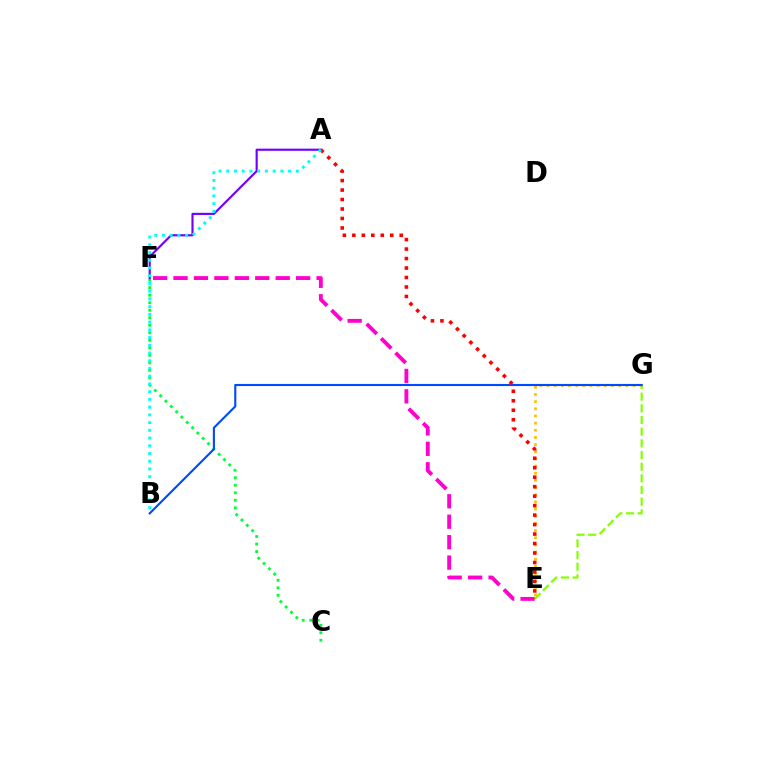{('C', 'F'): [{'color': '#00ff39', 'line_style': 'dotted', 'thickness': 2.04}], ('A', 'F'): [{'color': '#7200ff', 'line_style': 'solid', 'thickness': 1.55}], ('E', 'F'): [{'color': '#ff00cf', 'line_style': 'dashed', 'thickness': 2.78}], ('E', 'G'): [{'color': '#ffbd00', 'line_style': 'dotted', 'thickness': 1.95}, {'color': '#84ff00', 'line_style': 'dashed', 'thickness': 1.58}], ('B', 'G'): [{'color': '#004bff', 'line_style': 'solid', 'thickness': 1.53}], ('A', 'E'): [{'color': '#ff0000', 'line_style': 'dotted', 'thickness': 2.57}], ('A', 'B'): [{'color': '#00fff6', 'line_style': 'dotted', 'thickness': 2.1}]}